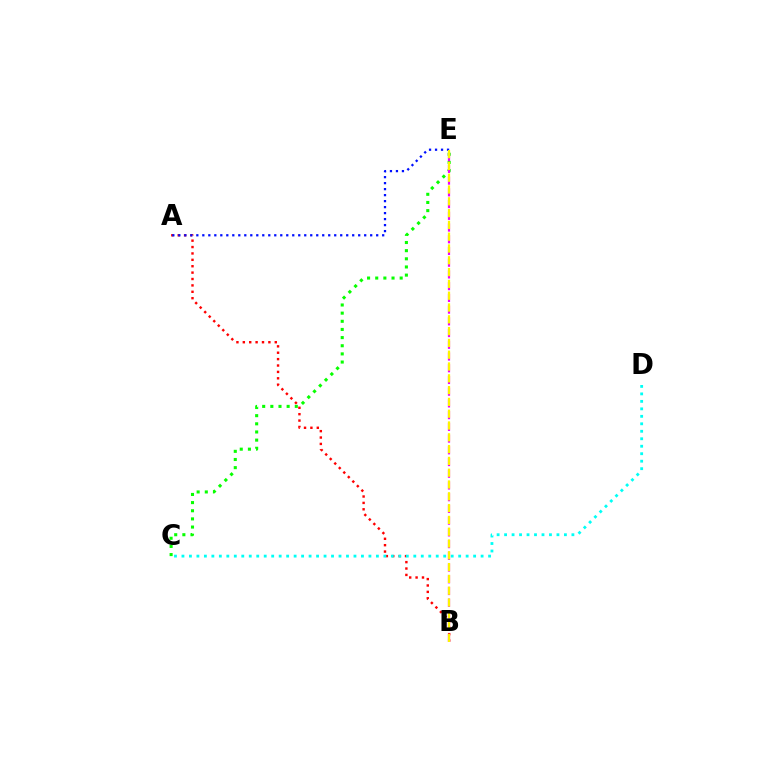{('A', 'B'): [{'color': '#ff0000', 'line_style': 'dotted', 'thickness': 1.74}], ('C', 'D'): [{'color': '#00fff6', 'line_style': 'dotted', 'thickness': 2.03}], ('C', 'E'): [{'color': '#08ff00', 'line_style': 'dotted', 'thickness': 2.21}], ('A', 'E'): [{'color': '#0010ff', 'line_style': 'dotted', 'thickness': 1.63}], ('B', 'E'): [{'color': '#ee00ff', 'line_style': 'dashed', 'thickness': 1.59}, {'color': '#fcf500', 'line_style': 'dashed', 'thickness': 1.6}]}